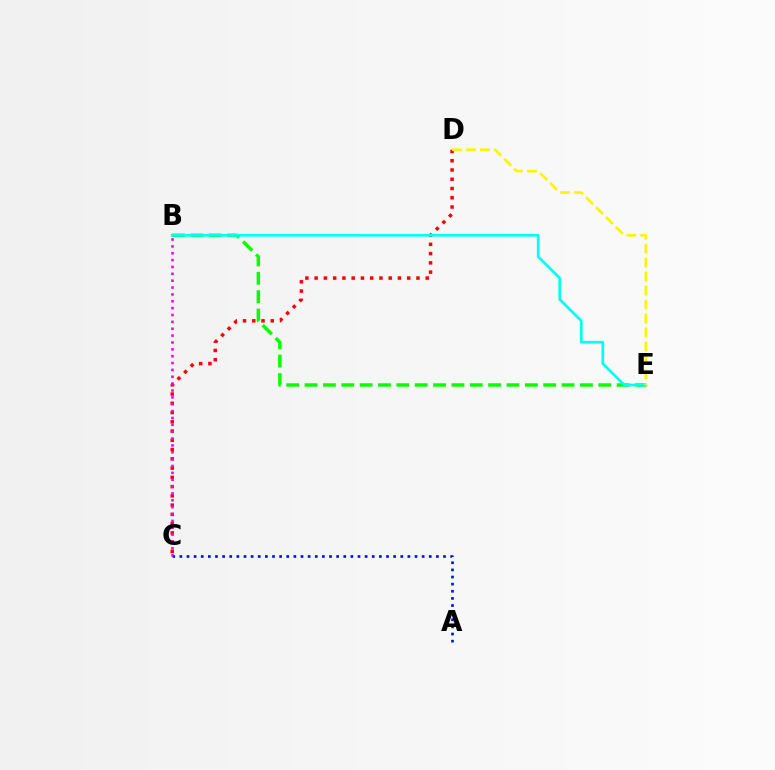{('B', 'E'): [{'color': '#08ff00', 'line_style': 'dashed', 'thickness': 2.49}, {'color': '#00fff6', 'line_style': 'solid', 'thickness': 1.94}], ('C', 'D'): [{'color': '#ff0000', 'line_style': 'dotted', 'thickness': 2.52}], ('D', 'E'): [{'color': '#fcf500', 'line_style': 'dashed', 'thickness': 1.9}], ('A', 'C'): [{'color': '#0010ff', 'line_style': 'dotted', 'thickness': 1.94}], ('B', 'C'): [{'color': '#ee00ff', 'line_style': 'dotted', 'thickness': 1.86}]}